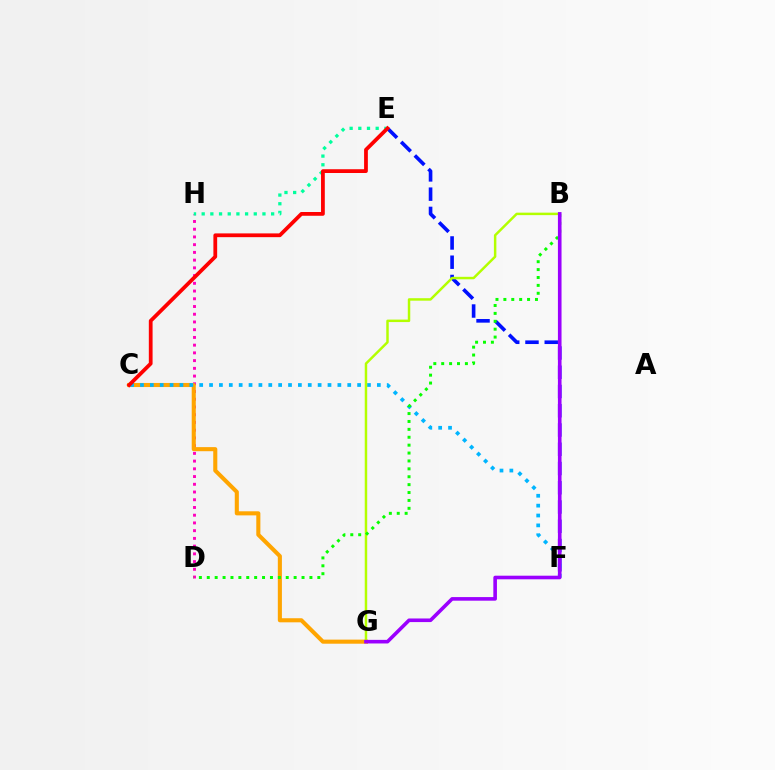{('E', 'F'): [{'color': '#0010ff', 'line_style': 'dashed', 'thickness': 2.62}], ('D', 'H'): [{'color': '#ff00bd', 'line_style': 'dotted', 'thickness': 2.1}], ('E', 'H'): [{'color': '#00ff9d', 'line_style': 'dotted', 'thickness': 2.36}], ('C', 'G'): [{'color': '#ffa500', 'line_style': 'solid', 'thickness': 2.94}], ('C', 'F'): [{'color': '#00b5ff', 'line_style': 'dotted', 'thickness': 2.68}], ('C', 'E'): [{'color': '#ff0000', 'line_style': 'solid', 'thickness': 2.71}], ('B', 'G'): [{'color': '#b3ff00', 'line_style': 'solid', 'thickness': 1.78}, {'color': '#9b00ff', 'line_style': 'solid', 'thickness': 2.6}], ('B', 'D'): [{'color': '#08ff00', 'line_style': 'dotted', 'thickness': 2.15}]}